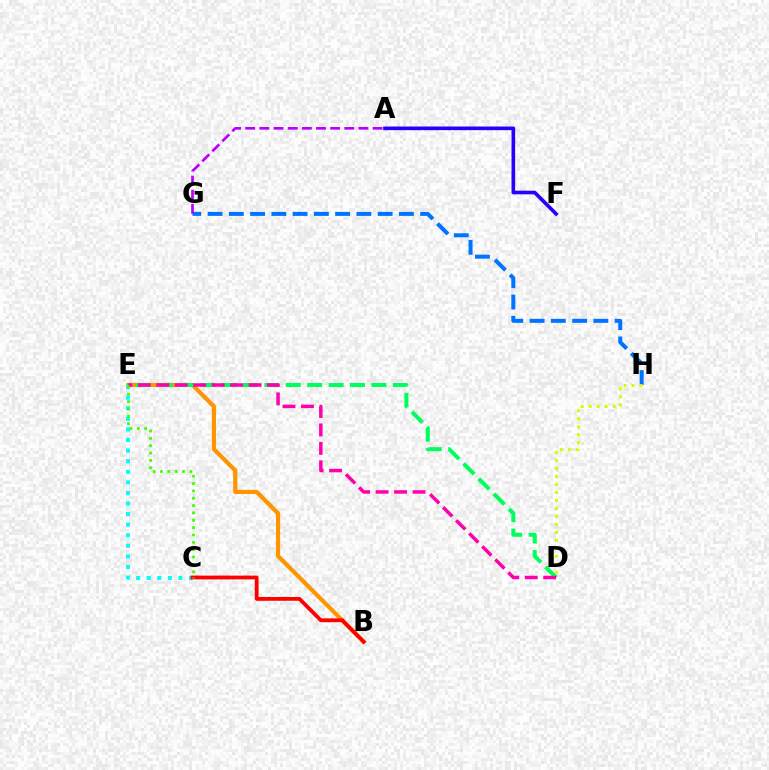{('G', 'H'): [{'color': '#0074ff', 'line_style': 'dashed', 'thickness': 2.89}], ('A', 'F'): [{'color': '#2500ff', 'line_style': 'solid', 'thickness': 2.62}], ('B', 'E'): [{'color': '#ff9400', 'line_style': 'solid', 'thickness': 3.0}], ('C', 'E'): [{'color': '#00fff6', 'line_style': 'dotted', 'thickness': 2.87}, {'color': '#3dff00', 'line_style': 'dotted', 'thickness': 2.0}], ('A', 'G'): [{'color': '#b900ff', 'line_style': 'dashed', 'thickness': 1.92}], ('D', 'H'): [{'color': '#d1ff00', 'line_style': 'dotted', 'thickness': 2.17}], ('D', 'E'): [{'color': '#00ff5c', 'line_style': 'dashed', 'thickness': 2.91}, {'color': '#ff00ac', 'line_style': 'dashed', 'thickness': 2.51}], ('B', 'C'): [{'color': '#ff0000', 'line_style': 'solid', 'thickness': 2.73}]}